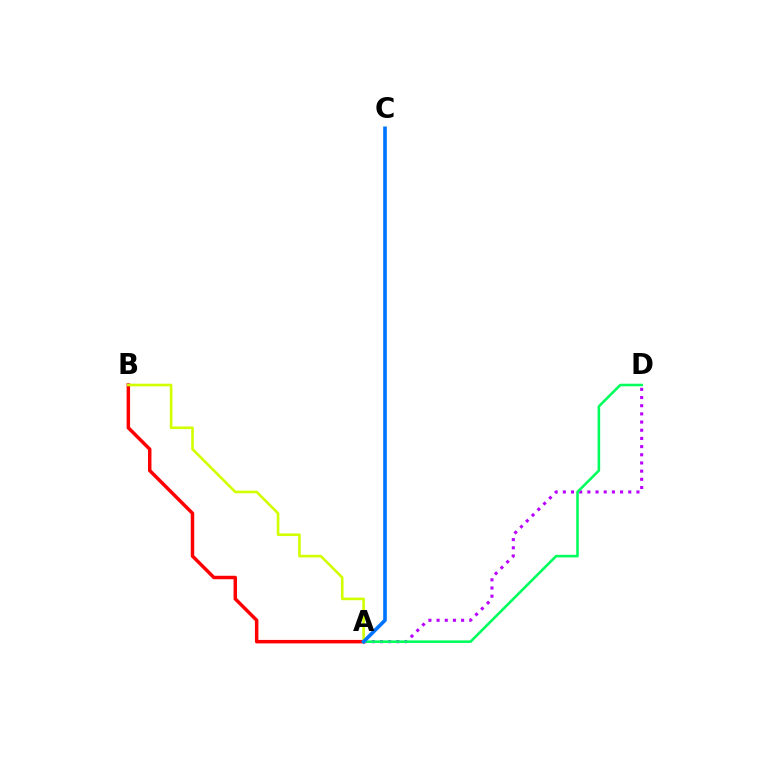{('A', 'D'): [{'color': '#b900ff', 'line_style': 'dotted', 'thickness': 2.22}, {'color': '#00ff5c', 'line_style': 'solid', 'thickness': 1.85}], ('A', 'B'): [{'color': '#ff0000', 'line_style': 'solid', 'thickness': 2.5}, {'color': '#d1ff00', 'line_style': 'solid', 'thickness': 1.89}], ('A', 'C'): [{'color': '#0074ff', 'line_style': 'solid', 'thickness': 2.62}]}